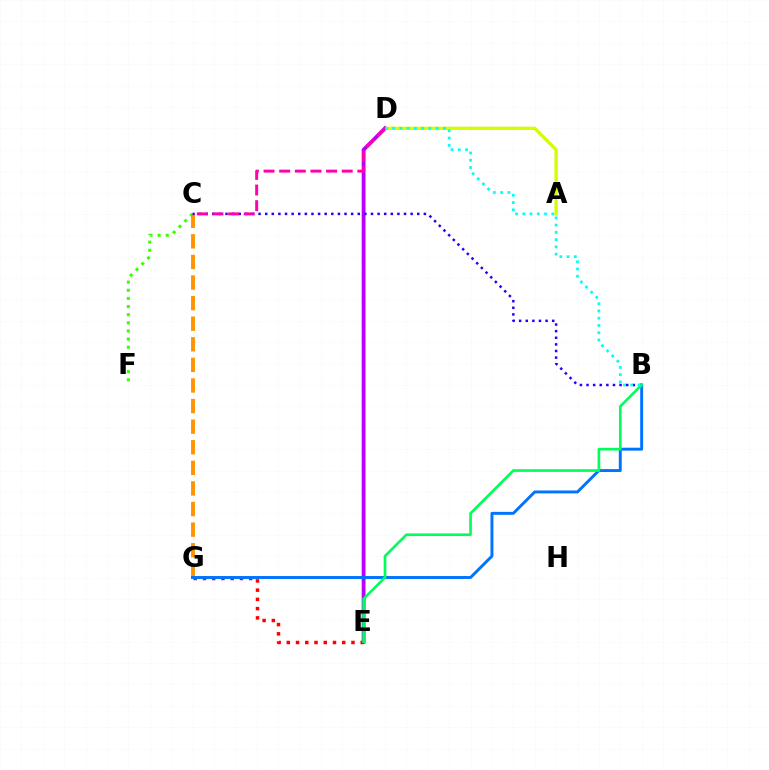{('A', 'D'): [{'color': '#d1ff00', 'line_style': 'solid', 'thickness': 2.4}], ('D', 'E'): [{'color': '#b900ff', 'line_style': 'solid', 'thickness': 2.75}], ('E', 'G'): [{'color': '#ff0000', 'line_style': 'dotted', 'thickness': 2.51}], ('C', 'F'): [{'color': '#3dff00', 'line_style': 'dotted', 'thickness': 2.21}], ('C', 'G'): [{'color': '#ff9400', 'line_style': 'dashed', 'thickness': 2.8}], ('B', 'C'): [{'color': '#2500ff', 'line_style': 'dotted', 'thickness': 1.8}], ('C', 'D'): [{'color': '#ff00ac', 'line_style': 'dashed', 'thickness': 2.12}], ('B', 'G'): [{'color': '#0074ff', 'line_style': 'solid', 'thickness': 2.11}], ('B', 'E'): [{'color': '#00ff5c', 'line_style': 'solid', 'thickness': 1.92}], ('B', 'D'): [{'color': '#00fff6', 'line_style': 'dotted', 'thickness': 1.97}]}